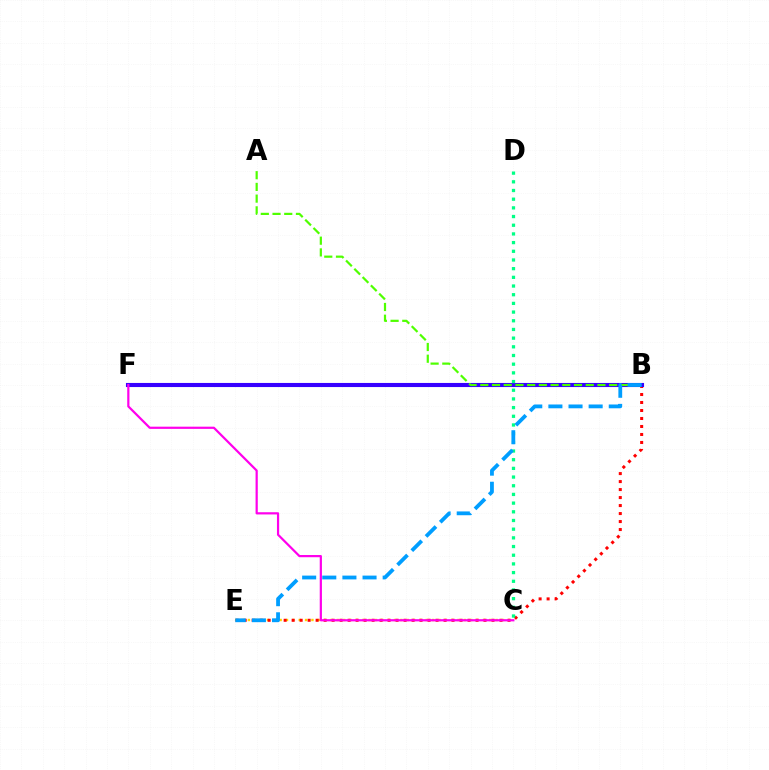{('C', 'E'): [{'color': '#ffd500', 'line_style': 'dotted', 'thickness': 1.73}], ('B', 'E'): [{'color': '#ff0000', 'line_style': 'dotted', 'thickness': 2.17}, {'color': '#009eff', 'line_style': 'dashed', 'thickness': 2.73}], ('B', 'F'): [{'color': '#3700ff', 'line_style': 'solid', 'thickness': 2.95}], ('C', 'D'): [{'color': '#00ff86', 'line_style': 'dotted', 'thickness': 2.36}], ('A', 'B'): [{'color': '#4fff00', 'line_style': 'dashed', 'thickness': 1.59}], ('C', 'F'): [{'color': '#ff00ed', 'line_style': 'solid', 'thickness': 1.59}]}